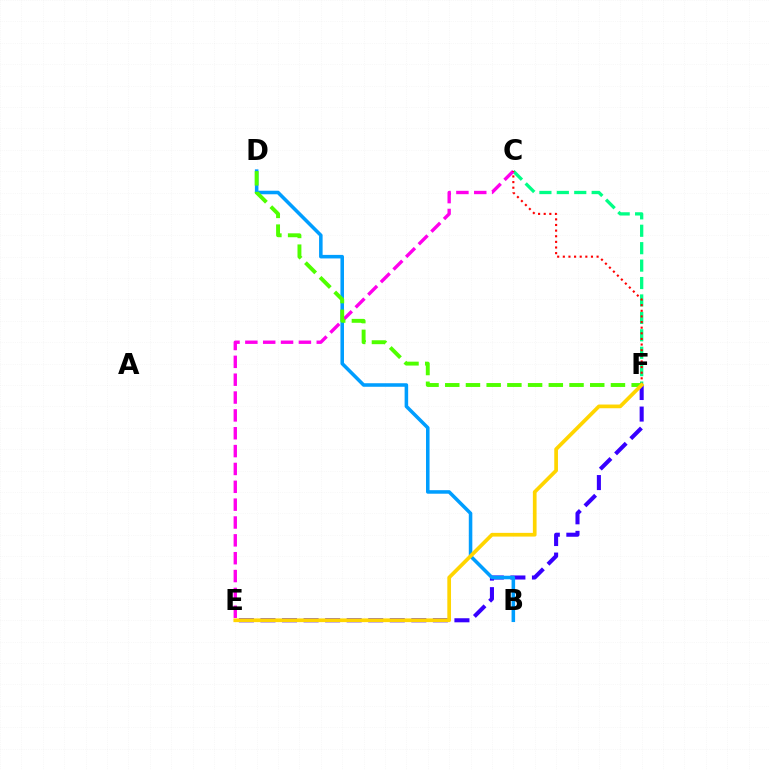{('C', 'F'): [{'color': '#00ff86', 'line_style': 'dashed', 'thickness': 2.37}, {'color': '#ff0000', 'line_style': 'dotted', 'thickness': 1.53}], ('E', 'F'): [{'color': '#3700ff', 'line_style': 'dashed', 'thickness': 2.93}, {'color': '#ffd500', 'line_style': 'solid', 'thickness': 2.67}], ('C', 'E'): [{'color': '#ff00ed', 'line_style': 'dashed', 'thickness': 2.42}], ('B', 'D'): [{'color': '#009eff', 'line_style': 'solid', 'thickness': 2.55}], ('D', 'F'): [{'color': '#4fff00', 'line_style': 'dashed', 'thickness': 2.81}]}